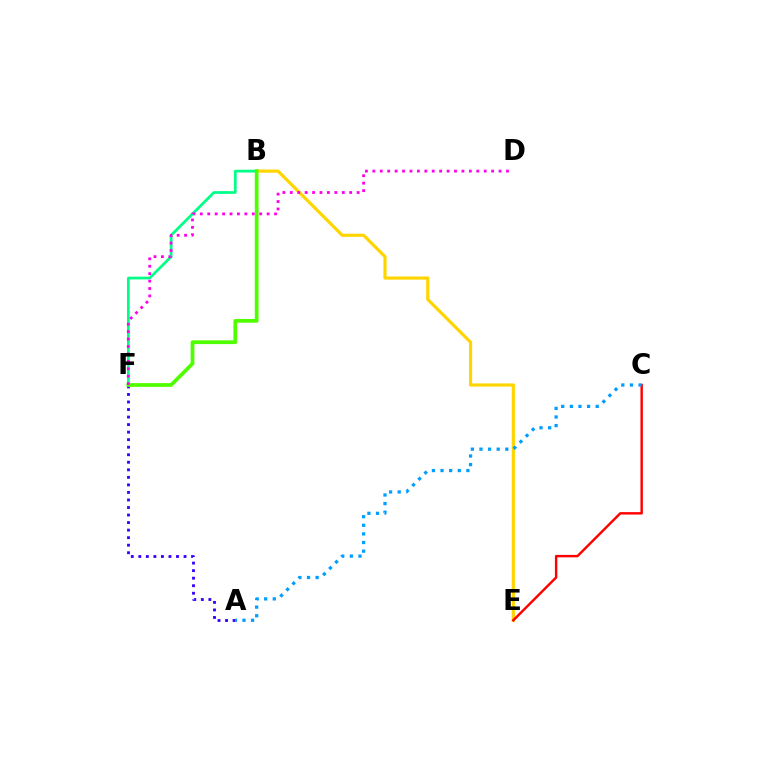{('B', 'F'): [{'color': '#00ff86', 'line_style': 'solid', 'thickness': 1.96}, {'color': '#4fff00', 'line_style': 'solid', 'thickness': 2.7}], ('A', 'F'): [{'color': '#3700ff', 'line_style': 'dotted', 'thickness': 2.05}], ('B', 'E'): [{'color': '#ffd500', 'line_style': 'solid', 'thickness': 2.29}], ('C', 'E'): [{'color': '#ff0000', 'line_style': 'solid', 'thickness': 1.75}], ('A', 'C'): [{'color': '#009eff', 'line_style': 'dotted', 'thickness': 2.34}], ('D', 'F'): [{'color': '#ff00ed', 'line_style': 'dotted', 'thickness': 2.02}]}